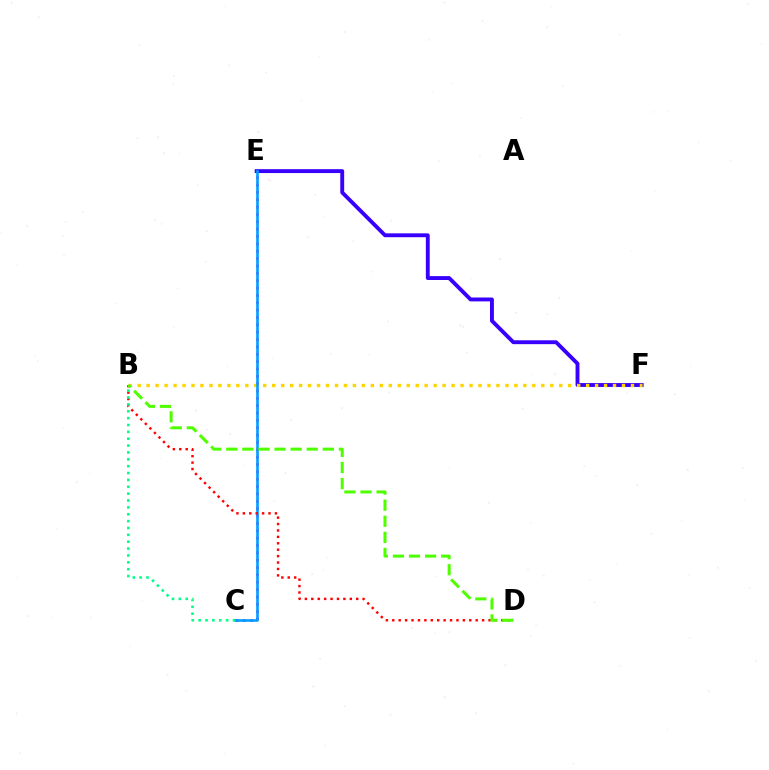{('C', 'E'): [{'color': '#ff00ed', 'line_style': 'dotted', 'thickness': 2.0}, {'color': '#009eff', 'line_style': 'solid', 'thickness': 1.89}], ('E', 'F'): [{'color': '#3700ff', 'line_style': 'solid', 'thickness': 2.79}], ('B', 'F'): [{'color': '#ffd500', 'line_style': 'dotted', 'thickness': 2.44}], ('B', 'D'): [{'color': '#ff0000', 'line_style': 'dotted', 'thickness': 1.74}, {'color': '#4fff00', 'line_style': 'dashed', 'thickness': 2.19}], ('B', 'C'): [{'color': '#00ff86', 'line_style': 'dotted', 'thickness': 1.87}]}